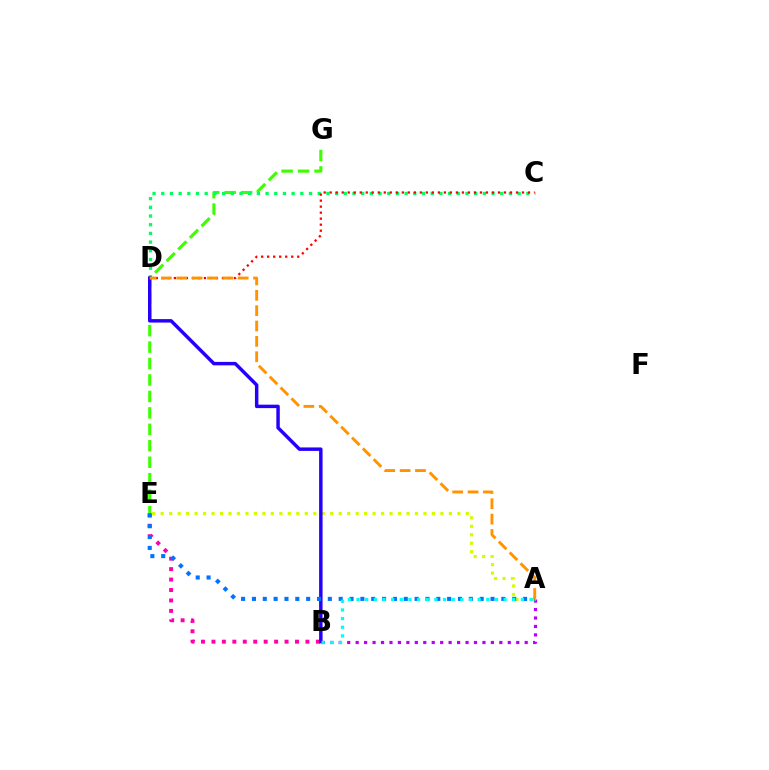{('B', 'E'): [{'color': '#ff00ac', 'line_style': 'dotted', 'thickness': 2.84}], ('E', 'G'): [{'color': '#3dff00', 'line_style': 'dashed', 'thickness': 2.24}], ('C', 'D'): [{'color': '#00ff5c', 'line_style': 'dotted', 'thickness': 2.36}, {'color': '#ff0000', 'line_style': 'dotted', 'thickness': 1.63}], ('A', 'B'): [{'color': '#b900ff', 'line_style': 'dotted', 'thickness': 2.3}, {'color': '#00fff6', 'line_style': 'dotted', 'thickness': 2.35}], ('A', 'E'): [{'color': '#d1ff00', 'line_style': 'dotted', 'thickness': 2.3}, {'color': '#0074ff', 'line_style': 'dotted', 'thickness': 2.95}], ('B', 'D'): [{'color': '#2500ff', 'line_style': 'solid', 'thickness': 2.49}], ('A', 'D'): [{'color': '#ff9400', 'line_style': 'dashed', 'thickness': 2.09}]}